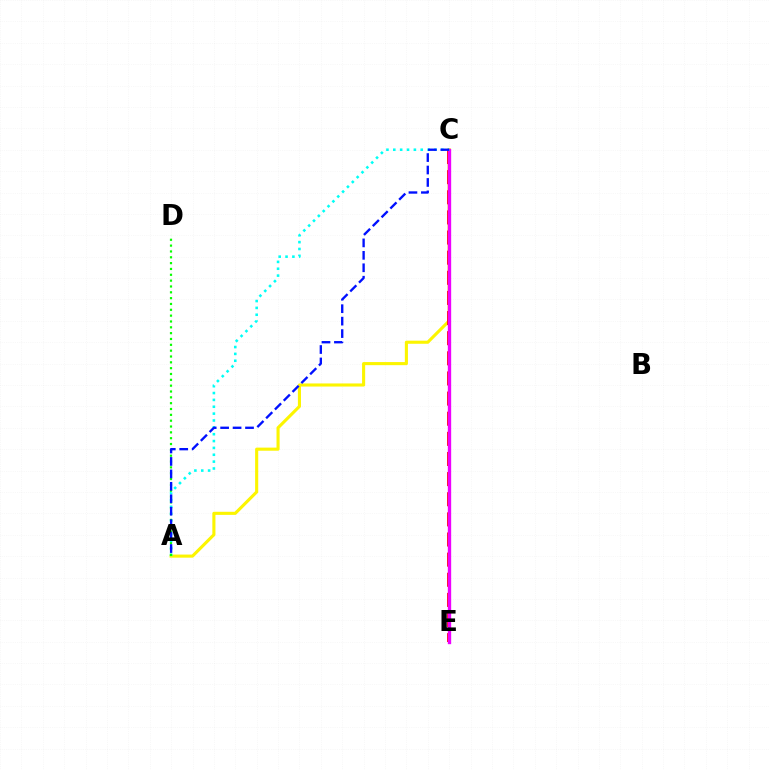{('A', 'C'): [{'color': '#fcf500', 'line_style': 'solid', 'thickness': 2.23}, {'color': '#00fff6', 'line_style': 'dotted', 'thickness': 1.86}, {'color': '#0010ff', 'line_style': 'dashed', 'thickness': 1.69}], ('C', 'E'): [{'color': '#ff0000', 'line_style': 'dashed', 'thickness': 2.73}, {'color': '#ee00ff', 'line_style': 'solid', 'thickness': 2.41}], ('A', 'D'): [{'color': '#08ff00', 'line_style': 'dotted', 'thickness': 1.59}]}